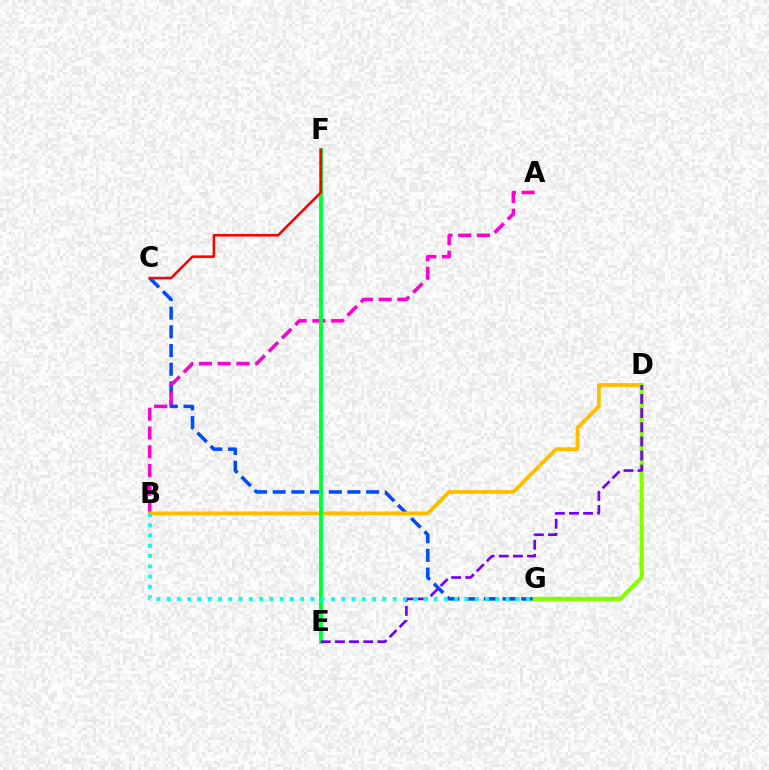{('C', 'G'): [{'color': '#004bff', 'line_style': 'dashed', 'thickness': 2.54}], ('A', 'B'): [{'color': '#ff00cf', 'line_style': 'dashed', 'thickness': 2.55}], ('B', 'D'): [{'color': '#ffbd00', 'line_style': 'solid', 'thickness': 2.69}], ('E', 'F'): [{'color': '#00ff39', 'line_style': 'solid', 'thickness': 2.78}], ('D', 'G'): [{'color': '#84ff00', 'line_style': 'solid', 'thickness': 2.99}], ('D', 'E'): [{'color': '#7200ff', 'line_style': 'dashed', 'thickness': 1.92}], ('B', 'G'): [{'color': '#00fff6', 'line_style': 'dotted', 'thickness': 2.79}], ('C', 'F'): [{'color': '#ff0000', 'line_style': 'solid', 'thickness': 1.83}]}